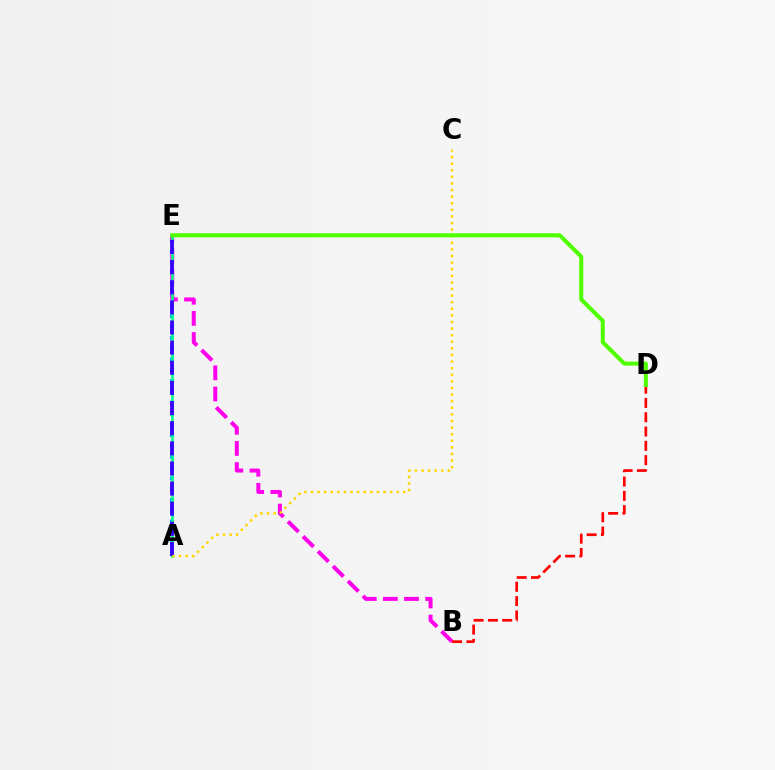{('A', 'E'): [{'color': '#009eff', 'line_style': 'dotted', 'thickness': 2.94}, {'color': '#00ff86', 'line_style': 'solid', 'thickness': 1.91}, {'color': '#3700ff', 'line_style': 'dashed', 'thickness': 2.74}], ('B', 'E'): [{'color': '#ff00ed', 'line_style': 'dashed', 'thickness': 2.87}], ('B', 'D'): [{'color': '#ff0000', 'line_style': 'dashed', 'thickness': 1.94}], ('A', 'C'): [{'color': '#ffd500', 'line_style': 'dotted', 'thickness': 1.79}], ('D', 'E'): [{'color': '#4fff00', 'line_style': 'solid', 'thickness': 2.91}]}